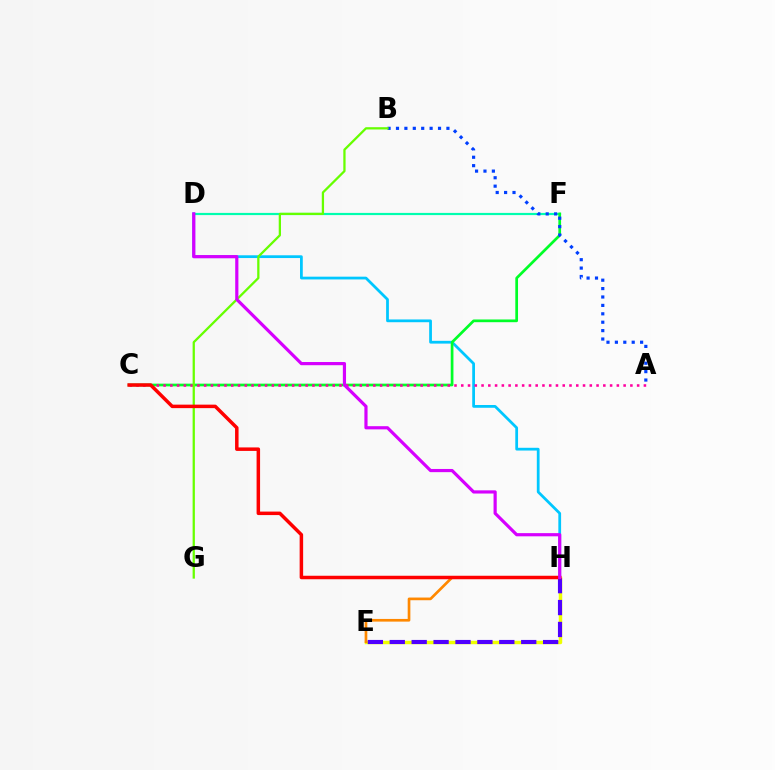{('E', 'H'): [{'color': '#eeff00', 'line_style': 'solid', 'thickness': 2.49}, {'color': '#ff8800', 'line_style': 'solid', 'thickness': 1.93}, {'color': '#4f00ff', 'line_style': 'dashed', 'thickness': 2.98}], ('D', 'F'): [{'color': '#00ffaf', 'line_style': 'solid', 'thickness': 1.58}], ('D', 'H'): [{'color': '#00c7ff', 'line_style': 'solid', 'thickness': 1.99}, {'color': '#d600ff', 'line_style': 'solid', 'thickness': 2.29}], ('C', 'F'): [{'color': '#00ff27', 'line_style': 'solid', 'thickness': 1.95}], ('A', 'B'): [{'color': '#003fff', 'line_style': 'dotted', 'thickness': 2.28}], ('A', 'C'): [{'color': '#ff00a0', 'line_style': 'dotted', 'thickness': 1.84}], ('B', 'G'): [{'color': '#66ff00', 'line_style': 'solid', 'thickness': 1.64}], ('C', 'H'): [{'color': '#ff0000', 'line_style': 'solid', 'thickness': 2.51}]}